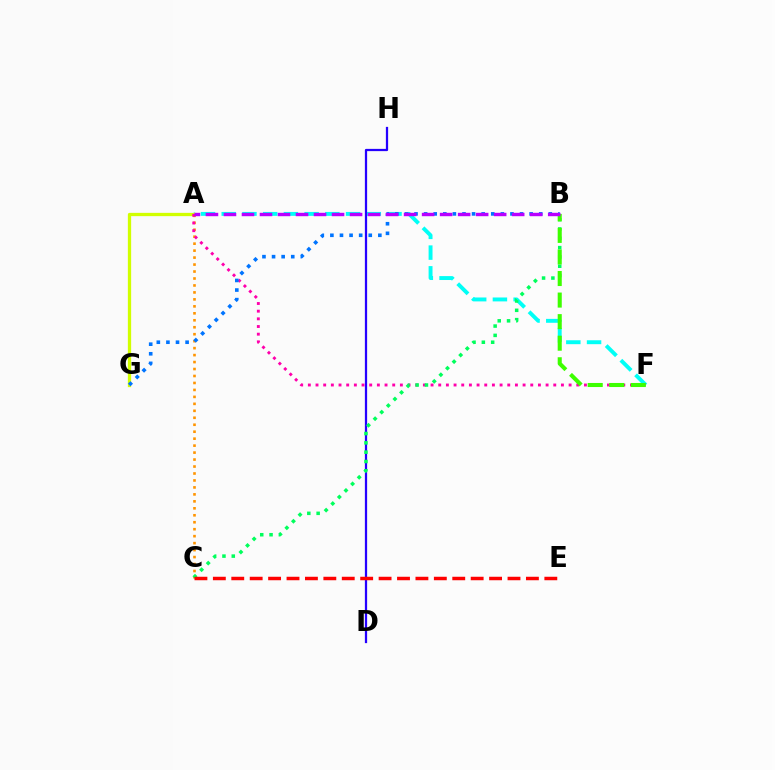{('A', 'F'): [{'color': '#00fff6', 'line_style': 'dashed', 'thickness': 2.82}, {'color': '#ff00ac', 'line_style': 'dotted', 'thickness': 2.08}], ('A', 'C'): [{'color': '#ff9400', 'line_style': 'dotted', 'thickness': 1.89}], ('D', 'H'): [{'color': '#2500ff', 'line_style': 'solid', 'thickness': 1.62}], ('A', 'G'): [{'color': '#d1ff00', 'line_style': 'solid', 'thickness': 2.36}], ('B', 'C'): [{'color': '#00ff5c', 'line_style': 'dotted', 'thickness': 2.53}], ('C', 'E'): [{'color': '#ff0000', 'line_style': 'dashed', 'thickness': 2.5}], ('B', 'F'): [{'color': '#3dff00', 'line_style': 'dashed', 'thickness': 2.93}], ('B', 'G'): [{'color': '#0074ff', 'line_style': 'dotted', 'thickness': 2.61}], ('A', 'B'): [{'color': '#b900ff', 'line_style': 'dashed', 'thickness': 2.45}]}